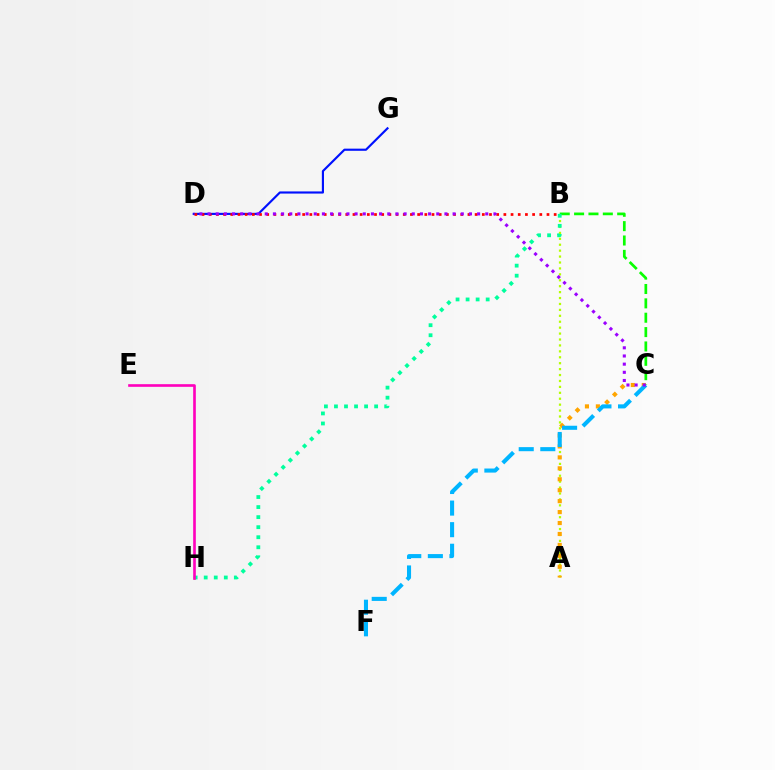{('A', 'B'): [{'color': '#b3ff00', 'line_style': 'dotted', 'thickness': 1.61}], ('A', 'C'): [{'color': '#ffa500', 'line_style': 'dotted', 'thickness': 2.97}], ('B', 'C'): [{'color': '#08ff00', 'line_style': 'dashed', 'thickness': 1.95}], ('D', 'G'): [{'color': '#0010ff', 'line_style': 'solid', 'thickness': 1.55}], ('B', 'D'): [{'color': '#ff0000', 'line_style': 'dotted', 'thickness': 1.95}], ('C', 'F'): [{'color': '#00b5ff', 'line_style': 'dashed', 'thickness': 2.93}], ('B', 'H'): [{'color': '#00ff9d', 'line_style': 'dotted', 'thickness': 2.73}], ('C', 'D'): [{'color': '#9b00ff', 'line_style': 'dotted', 'thickness': 2.22}], ('E', 'H'): [{'color': '#ff00bd', 'line_style': 'solid', 'thickness': 1.9}]}